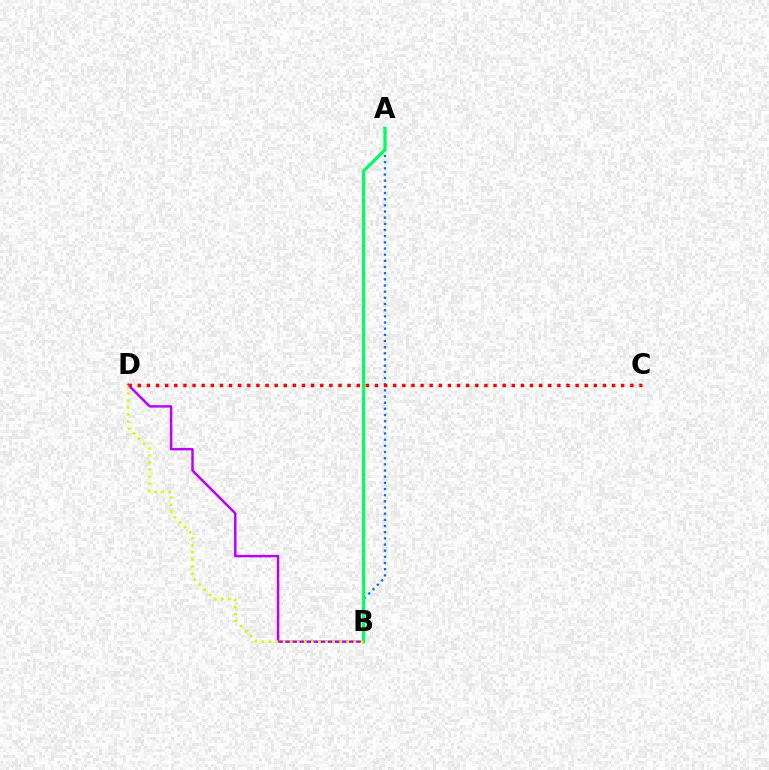{('A', 'B'): [{'color': '#0074ff', 'line_style': 'dotted', 'thickness': 1.68}, {'color': '#00ff5c', 'line_style': 'solid', 'thickness': 2.26}], ('B', 'D'): [{'color': '#b900ff', 'line_style': 'solid', 'thickness': 1.76}, {'color': '#d1ff00', 'line_style': 'dotted', 'thickness': 1.92}], ('C', 'D'): [{'color': '#ff0000', 'line_style': 'dotted', 'thickness': 2.48}]}